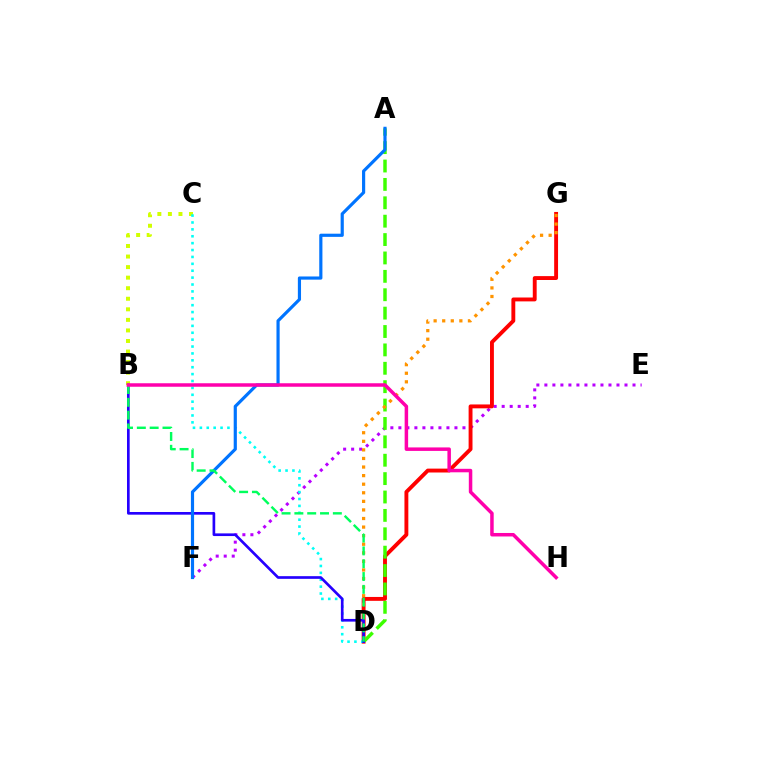{('B', 'C'): [{'color': '#d1ff00', 'line_style': 'dotted', 'thickness': 2.87}], ('E', 'F'): [{'color': '#b900ff', 'line_style': 'dotted', 'thickness': 2.18}], ('D', 'G'): [{'color': '#ff0000', 'line_style': 'solid', 'thickness': 2.8}, {'color': '#ff9400', 'line_style': 'dotted', 'thickness': 2.33}], ('A', 'D'): [{'color': '#3dff00', 'line_style': 'dashed', 'thickness': 2.5}], ('C', 'D'): [{'color': '#00fff6', 'line_style': 'dotted', 'thickness': 1.87}], ('B', 'D'): [{'color': '#2500ff', 'line_style': 'solid', 'thickness': 1.93}, {'color': '#00ff5c', 'line_style': 'dashed', 'thickness': 1.74}], ('A', 'F'): [{'color': '#0074ff', 'line_style': 'solid', 'thickness': 2.28}], ('B', 'H'): [{'color': '#ff00ac', 'line_style': 'solid', 'thickness': 2.52}]}